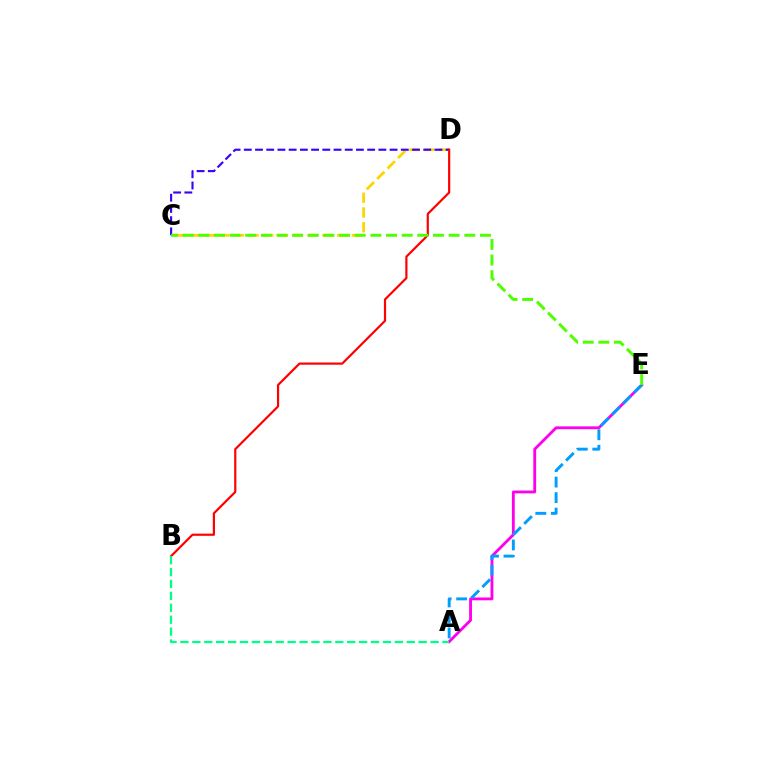{('A', 'E'): [{'color': '#ff00ed', 'line_style': 'solid', 'thickness': 2.04}, {'color': '#009eff', 'line_style': 'dashed', 'thickness': 2.11}], ('C', 'D'): [{'color': '#ffd500', 'line_style': 'dashed', 'thickness': 2.01}, {'color': '#3700ff', 'line_style': 'dashed', 'thickness': 1.52}], ('B', 'D'): [{'color': '#ff0000', 'line_style': 'solid', 'thickness': 1.58}], ('C', 'E'): [{'color': '#4fff00', 'line_style': 'dashed', 'thickness': 2.13}], ('A', 'B'): [{'color': '#00ff86', 'line_style': 'dashed', 'thickness': 1.62}]}